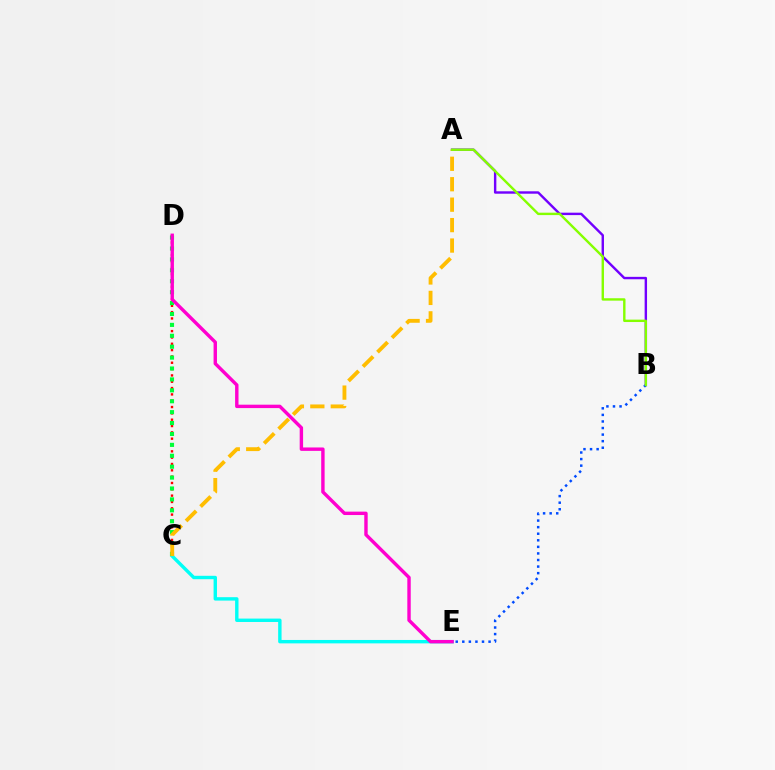{('C', 'E'): [{'color': '#00fff6', 'line_style': 'solid', 'thickness': 2.45}], ('C', 'D'): [{'color': '#ff0000', 'line_style': 'dotted', 'thickness': 1.72}, {'color': '#00ff39', 'line_style': 'dotted', 'thickness': 2.96}], ('A', 'B'): [{'color': '#7200ff', 'line_style': 'solid', 'thickness': 1.74}, {'color': '#84ff00', 'line_style': 'solid', 'thickness': 1.73}], ('B', 'E'): [{'color': '#004bff', 'line_style': 'dotted', 'thickness': 1.79}], ('D', 'E'): [{'color': '#ff00cf', 'line_style': 'solid', 'thickness': 2.45}], ('A', 'C'): [{'color': '#ffbd00', 'line_style': 'dashed', 'thickness': 2.78}]}